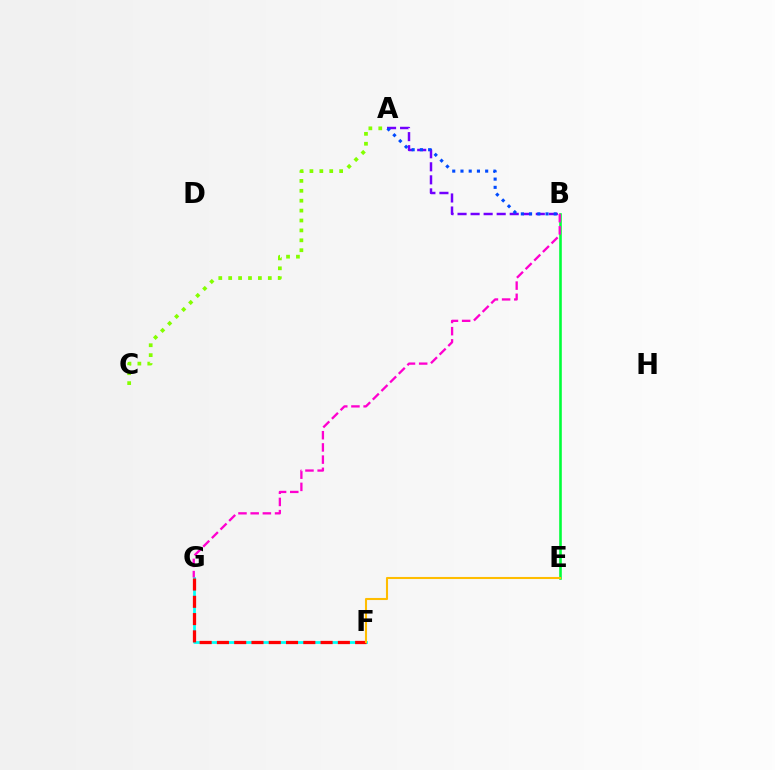{('A', 'C'): [{'color': '#84ff00', 'line_style': 'dotted', 'thickness': 2.69}], ('B', 'E'): [{'color': '#00ff39', 'line_style': 'solid', 'thickness': 1.87}], ('F', 'G'): [{'color': '#00fff6', 'line_style': 'solid', 'thickness': 2.0}, {'color': '#ff0000', 'line_style': 'dashed', 'thickness': 2.35}], ('B', 'G'): [{'color': '#ff00cf', 'line_style': 'dashed', 'thickness': 1.66}], ('A', 'B'): [{'color': '#7200ff', 'line_style': 'dashed', 'thickness': 1.77}, {'color': '#004bff', 'line_style': 'dotted', 'thickness': 2.24}], ('E', 'F'): [{'color': '#ffbd00', 'line_style': 'solid', 'thickness': 1.5}]}